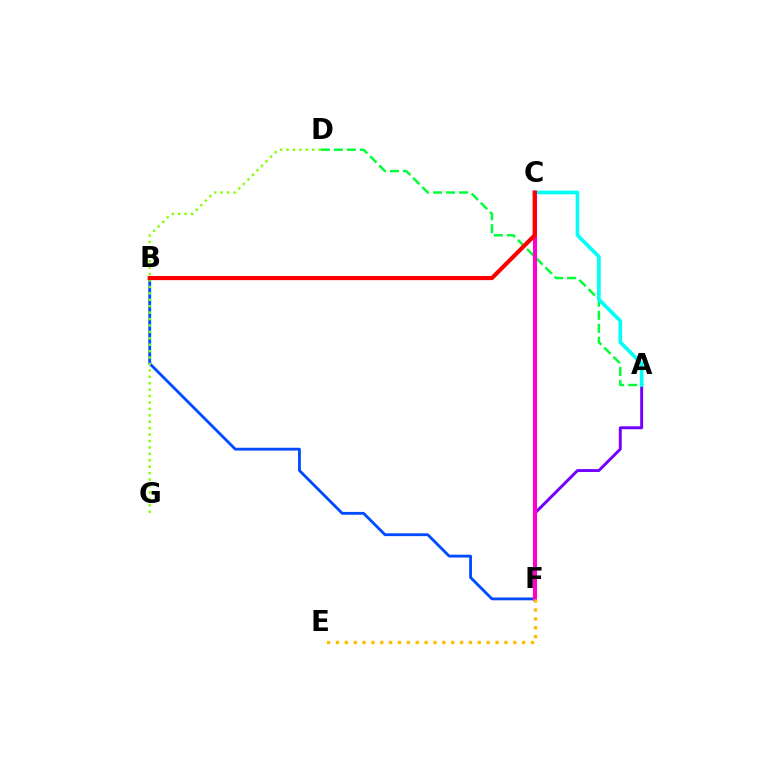{('B', 'F'): [{'color': '#004bff', 'line_style': 'solid', 'thickness': 2.03}], ('A', 'D'): [{'color': '#00ff39', 'line_style': 'dashed', 'thickness': 1.77}], ('A', 'F'): [{'color': '#7200ff', 'line_style': 'solid', 'thickness': 2.11}], ('D', 'G'): [{'color': '#84ff00', 'line_style': 'dotted', 'thickness': 1.75}], ('A', 'C'): [{'color': '#00fff6', 'line_style': 'solid', 'thickness': 2.63}], ('C', 'F'): [{'color': '#ff00cf', 'line_style': 'solid', 'thickness': 2.93}], ('E', 'F'): [{'color': '#ffbd00', 'line_style': 'dotted', 'thickness': 2.41}], ('B', 'C'): [{'color': '#ff0000', 'line_style': 'solid', 'thickness': 2.99}]}